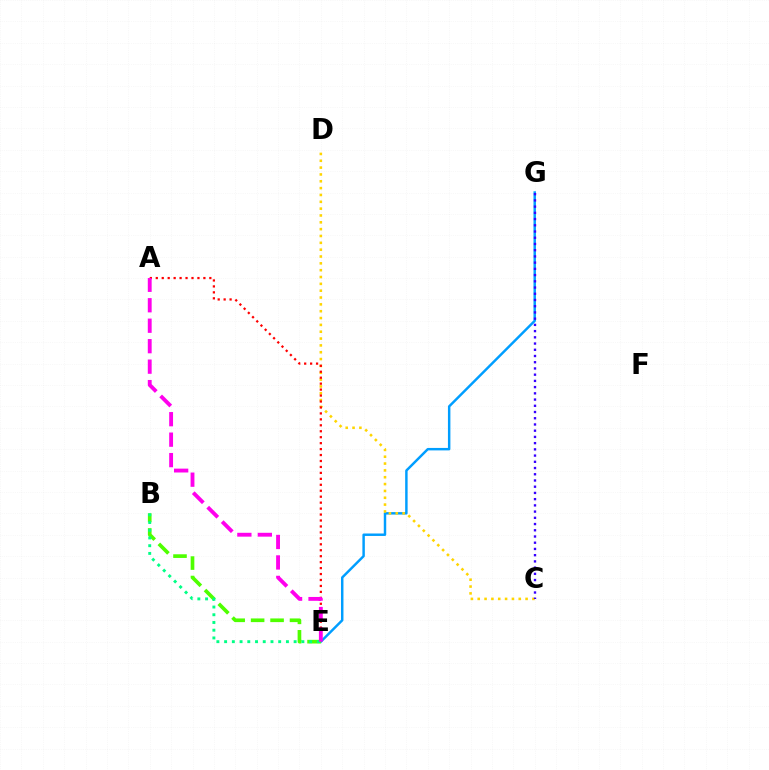{('E', 'G'): [{'color': '#009eff', 'line_style': 'solid', 'thickness': 1.77}], ('C', 'D'): [{'color': '#ffd500', 'line_style': 'dotted', 'thickness': 1.86}], ('A', 'E'): [{'color': '#ff0000', 'line_style': 'dotted', 'thickness': 1.62}, {'color': '#ff00ed', 'line_style': 'dashed', 'thickness': 2.78}], ('B', 'E'): [{'color': '#4fff00', 'line_style': 'dashed', 'thickness': 2.64}, {'color': '#00ff86', 'line_style': 'dotted', 'thickness': 2.1}], ('C', 'G'): [{'color': '#3700ff', 'line_style': 'dotted', 'thickness': 1.69}]}